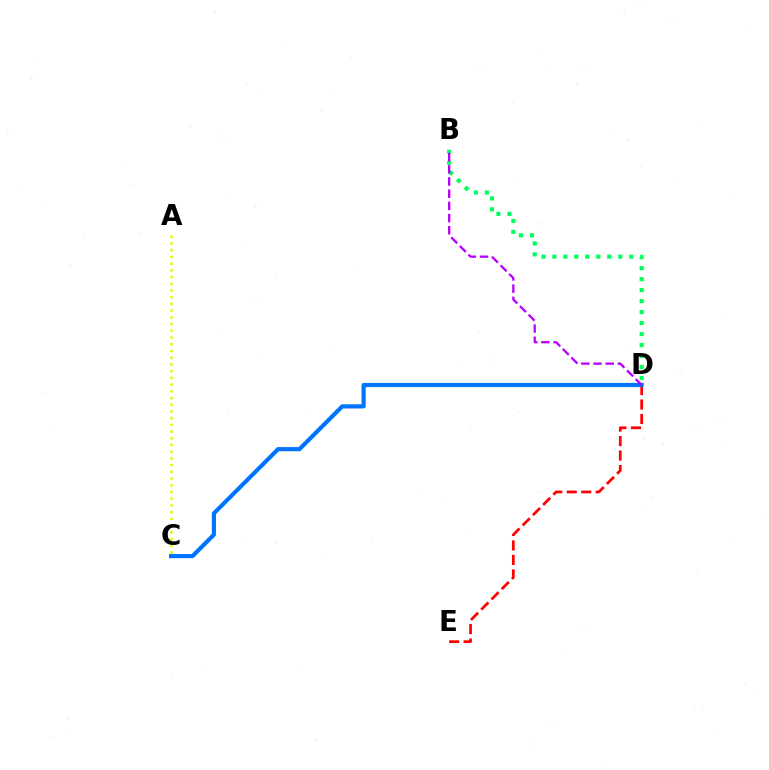{('A', 'C'): [{'color': '#d1ff00', 'line_style': 'dotted', 'thickness': 1.83}], ('D', 'E'): [{'color': '#ff0000', 'line_style': 'dashed', 'thickness': 1.97}], ('C', 'D'): [{'color': '#0074ff', 'line_style': 'solid', 'thickness': 2.99}], ('B', 'D'): [{'color': '#00ff5c', 'line_style': 'dotted', 'thickness': 2.98}, {'color': '#b900ff', 'line_style': 'dashed', 'thickness': 1.66}]}